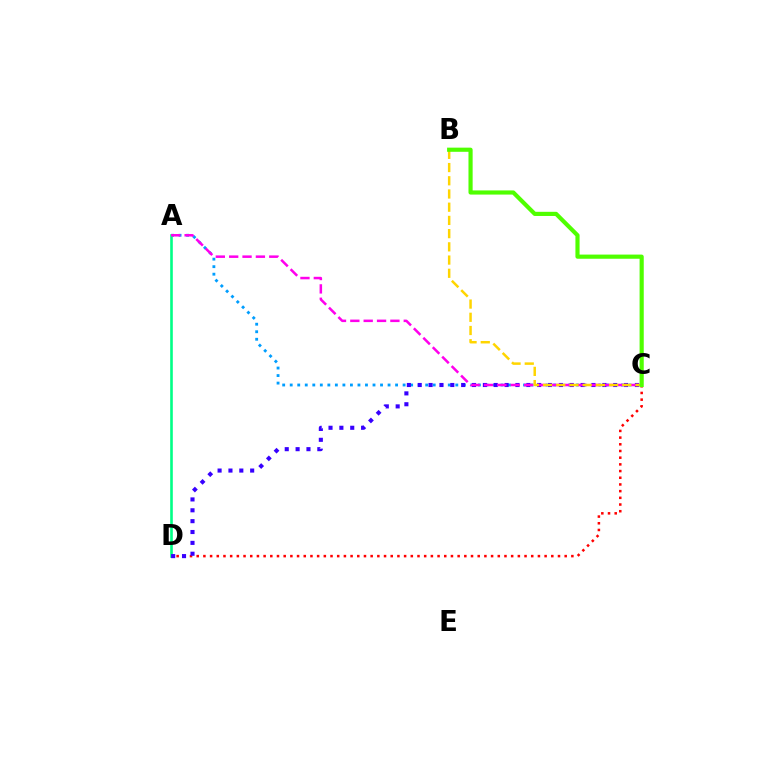{('A', 'C'): [{'color': '#009eff', 'line_style': 'dotted', 'thickness': 2.05}, {'color': '#ff00ed', 'line_style': 'dashed', 'thickness': 1.81}], ('C', 'D'): [{'color': '#ff0000', 'line_style': 'dotted', 'thickness': 1.82}, {'color': '#3700ff', 'line_style': 'dotted', 'thickness': 2.95}], ('A', 'D'): [{'color': '#00ff86', 'line_style': 'solid', 'thickness': 1.88}], ('B', 'C'): [{'color': '#ffd500', 'line_style': 'dashed', 'thickness': 1.8}, {'color': '#4fff00', 'line_style': 'solid', 'thickness': 2.99}]}